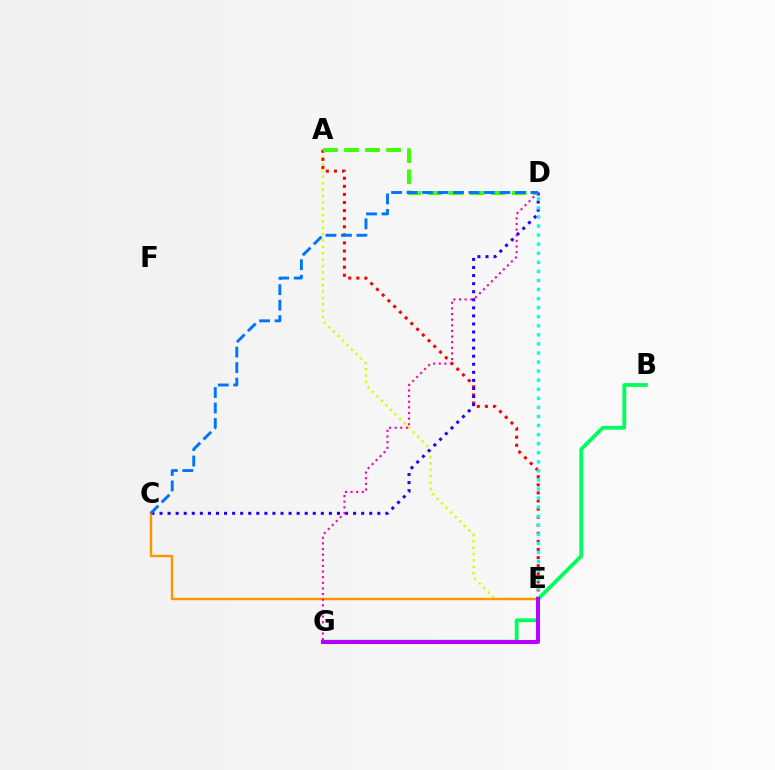{('A', 'E'): [{'color': '#d1ff00', 'line_style': 'dotted', 'thickness': 1.73}, {'color': '#ff0000', 'line_style': 'dotted', 'thickness': 2.2}], ('C', 'D'): [{'color': '#2500ff', 'line_style': 'dotted', 'thickness': 2.19}, {'color': '#0074ff', 'line_style': 'dashed', 'thickness': 2.1}], ('B', 'G'): [{'color': '#00ff5c', 'line_style': 'solid', 'thickness': 2.74}], ('C', 'E'): [{'color': '#ff9400', 'line_style': 'solid', 'thickness': 1.74}], ('D', 'G'): [{'color': '#ff00ac', 'line_style': 'dotted', 'thickness': 1.53}], ('A', 'D'): [{'color': '#3dff00', 'line_style': 'dashed', 'thickness': 2.86}], ('D', 'E'): [{'color': '#00fff6', 'line_style': 'dotted', 'thickness': 2.46}], ('E', 'G'): [{'color': '#b900ff', 'line_style': 'solid', 'thickness': 2.91}]}